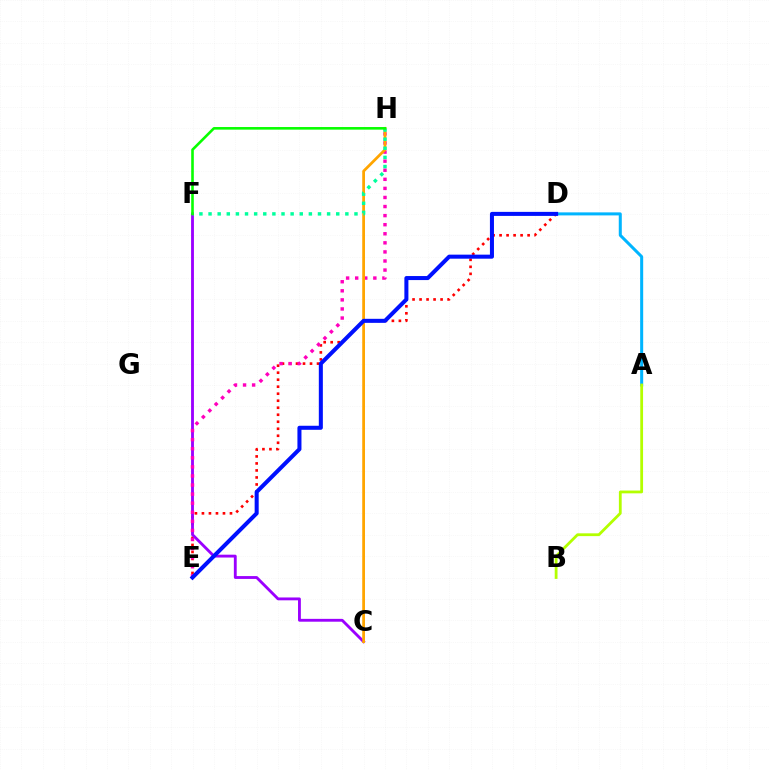{('A', 'D'): [{'color': '#00b5ff', 'line_style': 'solid', 'thickness': 2.18}], ('D', 'E'): [{'color': '#ff0000', 'line_style': 'dotted', 'thickness': 1.9}, {'color': '#0010ff', 'line_style': 'solid', 'thickness': 2.91}], ('C', 'F'): [{'color': '#9b00ff', 'line_style': 'solid', 'thickness': 2.05}], ('E', 'H'): [{'color': '#ff00bd', 'line_style': 'dotted', 'thickness': 2.47}], ('C', 'H'): [{'color': '#ffa500', 'line_style': 'solid', 'thickness': 1.99}], ('F', 'H'): [{'color': '#00ff9d', 'line_style': 'dotted', 'thickness': 2.48}, {'color': '#08ff00', 'line_style': 'solid', 'thickness': 1.88}], ('A', 'B'): [{'color': '#b3ff00', 'line_style': 'solid', 'thickness': 2.01}]}